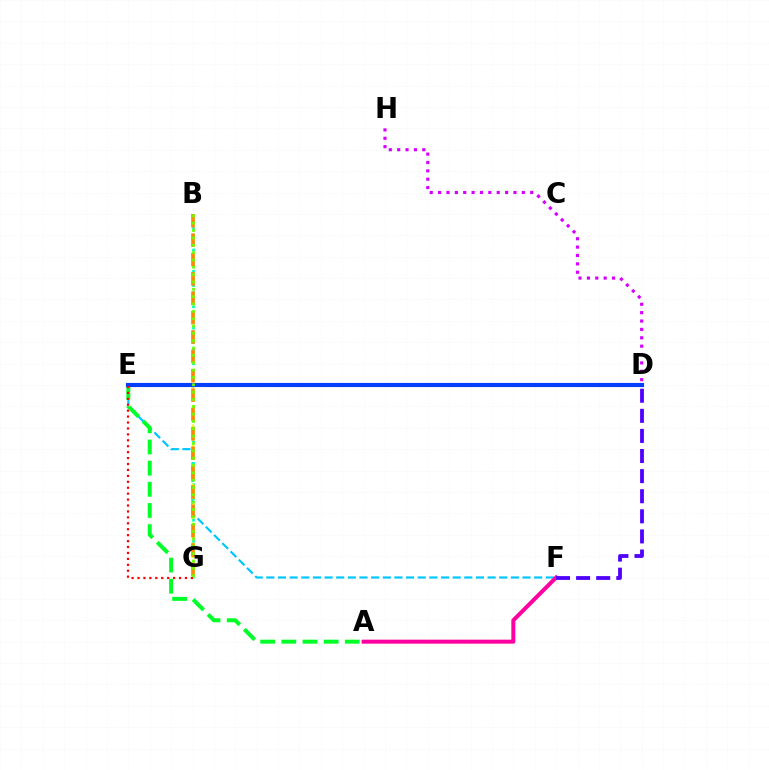{('E', 'F'): [{'color': '#00c7ff', 'line_style': 'dashed', 'thickness': 1.58}], ('B', 'G'): [{'color': '#00ffaf', 'line_style': 'dotted', 'thickness': 1.93}, {'color': '#ff8800', 'line_style': 'dashed', 'thickness': 2.63}, {'color': '#66ff00', 'line_style': 'dotted', 'thickness': 1.99}], ('A', 'E'): [{'color': '#00ff27', 'line_style': 'dashed', 'thickness': 2.87}], ('E', 'G'): [{'color': '#eeff00', 'line_style': 'dotted', 'thickness': 1.78}, {'color': '#ff0000', 'line_style': 'dotted', 'thickness': 1.61}], ('D', 'E'): [{'color': '#003fff', 'line_style': 'solid', 'thickness': 2.98}], ('D', 'H'): [{'color': '#d600ff', 'line_style': 'dotted', 'thickness': 2.27}], ('A', 'F'): [{'color': '#ff00a0', 'line_style': 'solid', 'thickness': 2.88}], ('D', 'F'): [{'color': '#4f00ff', 'line_style': 'dashed', 'thickness': 2.73}]}